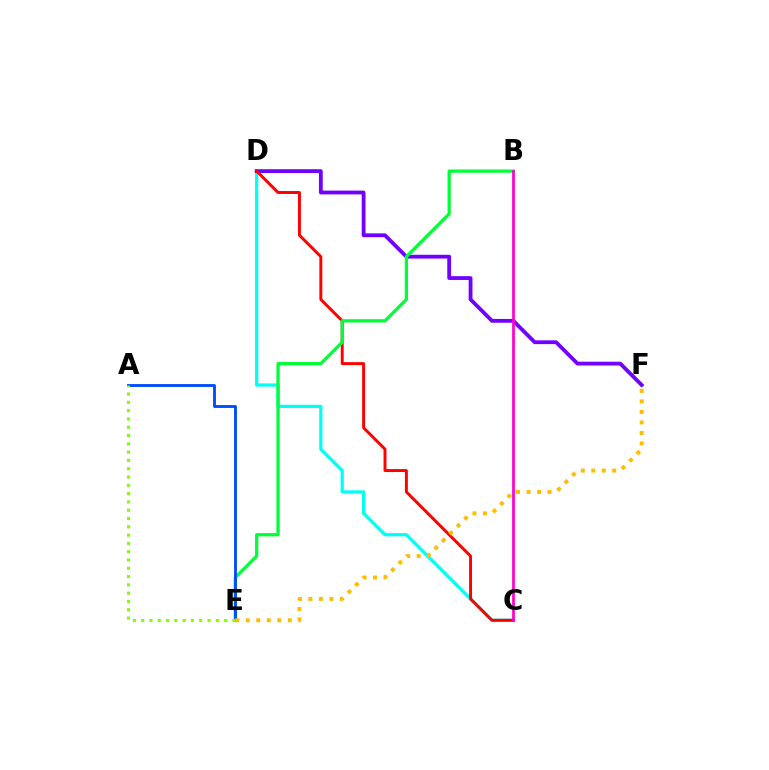{('C', 'D'): [{'color': '#00fff6', 'line_style': 'solid', 'thickness': 2.32}, {'color': '#ff0000', 'line_style': 'solid', 'thickness': 2.11}], ('D', 'F'): [{'color': '#7200ff', 'line_style': 'solid', 'thickness': 2.74}], ('B', 'E'): [{'color': '#00ff39', 'line_style': 'solid', 'thickness': 2.34}], ('A', 'E'): [{'color': '#004bff', 'line_style': 'solid', 'thickness': 2.05}, {'color': '#84ff00', 'line_style': 'dotted', 'thickness': 2.25}], ('E', 'F'): [{'color': '#ffbd00', 'line_style': 'dotted', 'thickness': 2.85}], ('B', 'C'): [{'color': '#ff00cf', 'line_style': 'solid', 'thickness': 1.96}]}